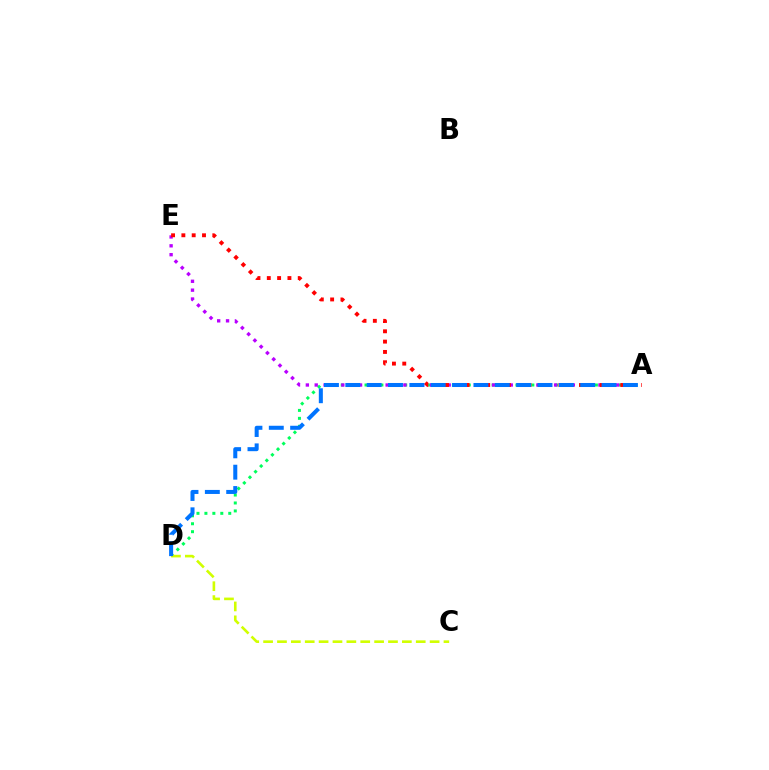{('A', 'D'): [{'color': '#00ff5c', 'line_style': 'dotted', 'thickness': 2.16}, {'color': '#0074ff', 'line_style': 'dashed', 'thickness': 2.9}], ('A', 'E'): [{'color': '#b900ff', 'line_style': 'dotted', 'thickness': 2.41}, {'color': '#ff0000', 'line_style': 'dotted', 'thickness': 2.8}], ('C', 'D'): [{'color': '#d1ff00', 'line_style': 'dashed', 'thickness': 1.89}]}